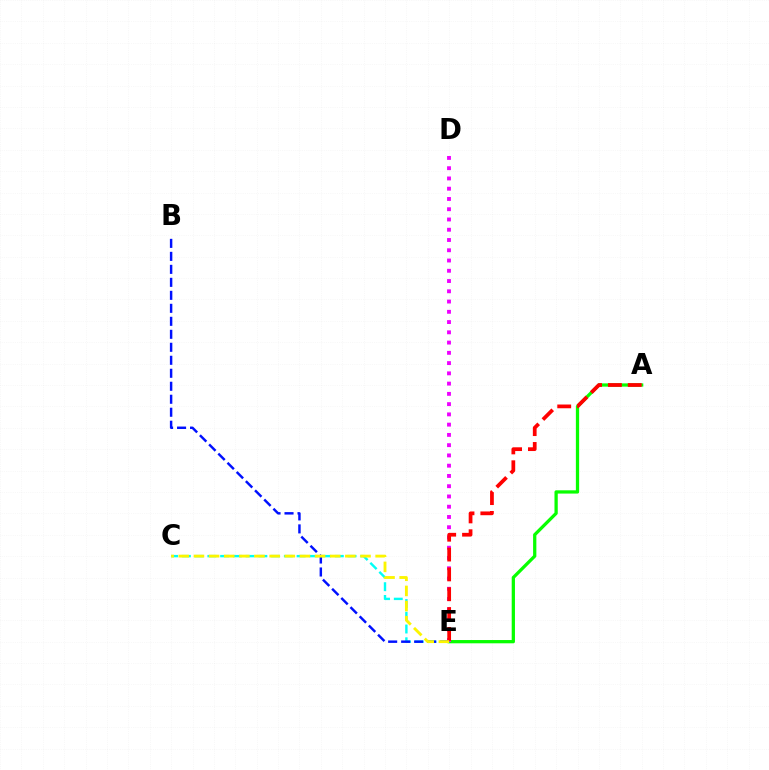{('A', 'E'): [{'color': '#08ff00', 'line_style': 'solid', 'thickness': 2.35}, {'color': '#ff0000', 'line_style': 'dashed', 'thickness': 2.7}], ('D', 'E'): [{'color': '#ee00ff', 'line_style': 'dotted', 'thickness': 2.79}], ('C', 'E'): [{'color': '#00fff6', 'line_style': 'dashed', 'thickness': 1.73}, {'color': '#fcf500', 'line_style': 'dashed', 'thickness': 2.06}], ('B', 'E'): [{'color': '#0010ff', 'line_style': 'dashed', 'thickness': 1.76}]}